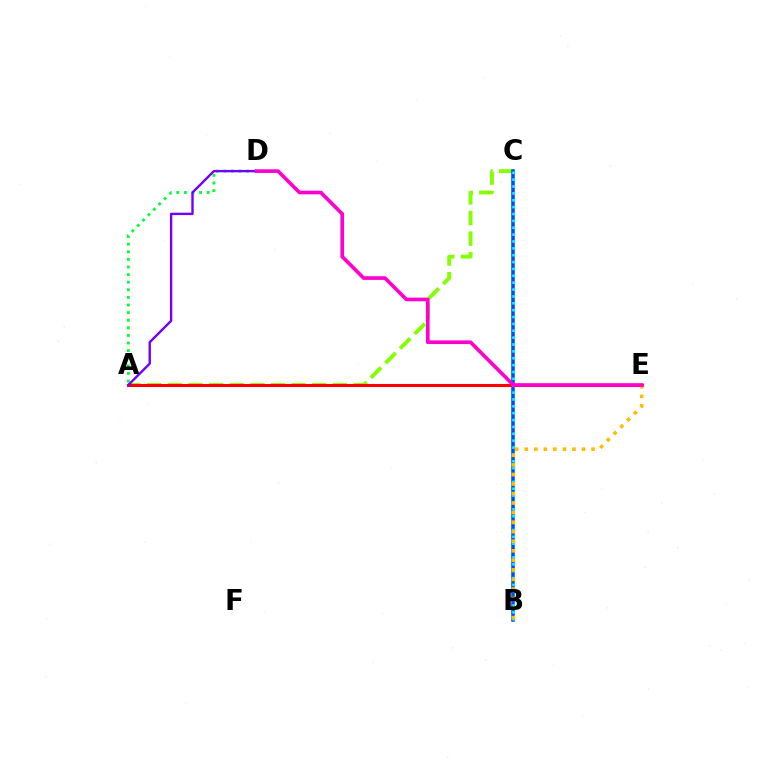{('A', 'D'): [{'color': '#00ff39', 'line_style': 'dotted', 'thickness': 2.07}, {'color': '#7200ff', 'line_style': 'solid', 'thickness': 1.72}], ('A', 'C'): [{'color': '#84ff00', 'line_style': 'dashed', 'thickness': 2.8}], ('B', 'C'): [{'color': '#004bff', 'line_style': 'solid', 'thickness': 2.56}, {'color': '#00fff6', 'line_style': 'dotted', 'thickness': 1.87}], ('A', 'E'): [{'color': '#ff0000', 'line_style': 'solid', 'thickness': 2.2}], ('B', 'E'): [{'color': '#ffbd00', 'line_style': 'dotted', 'thickness': 2.59}], ('D', 'E'): [{'color': '#ff00cf', 'line_style': 'solid', 'thickness': 2.64}]}